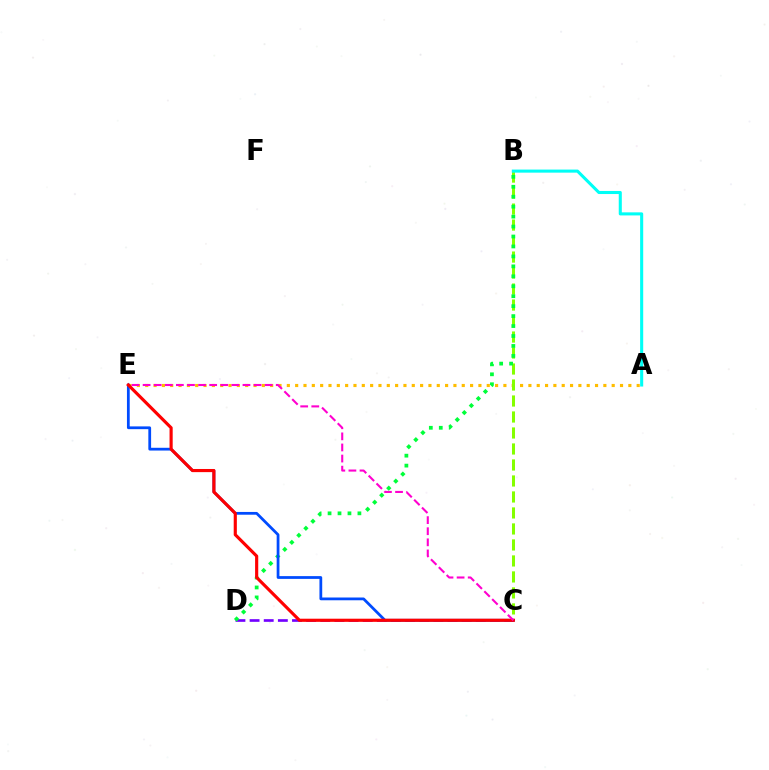{('A', 'E'): [{'color': '#ffbd00', 'line_style': 'dotted', 'thickness': 2.26}], ('C', 'D'): [{'color': '#7200ff', 'line_style': 'dashed', 'thickness': 1.92}], ('B', 'C'): [{'color': '#84ff00', 'line_style': 'dashed', 'thickness': 2.17}], ('B', 'D'): [{'color': '#00ff39', 'line_style': 'dotted', 'thickness': 2.7}], ('C', 'E'): [{'color': '#004bff', 'line_style': 'solid', 'thickness': 1.99}, {'color': '#ff0000', 'line_style': 'solid', 'thickness': 2.26}, {'color': '#ff00cf', 'line_style': 'dashed', 'thickness': 1.51}], ('A', 'B'): [{'color': '#00fff6', 'line_style': 'solid', 'thickness': 2.21}]}